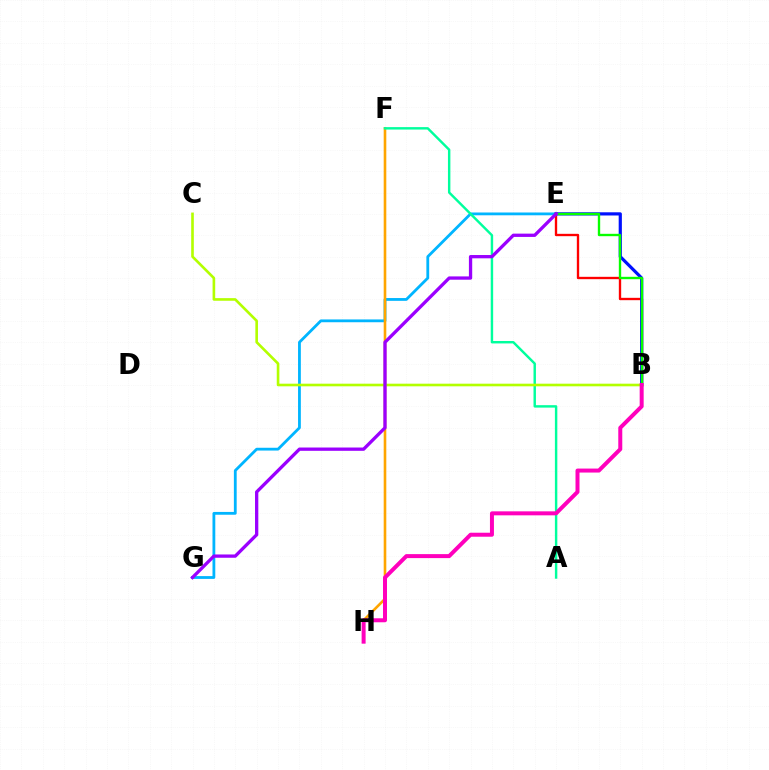{('E', 'G'): [{'color': '#00b5ff', 'line_style': 'solid', 'thickness': 2.02}, {'color': '#9b00ff', 'line_style': 'solid', 'thickness': 2.37}], ('B', 'E'): [{'color': '#ff0000', 'line_style': 'solid', 'thickness': 1.69}, {'color': '#0010ff', 'line_style': 'solid', 'thickness': 2.3}, {'color': '#08ff00', 'line_style': 'solid', 'thickness': 1.7}], ('F', 'H'): [{'color': '#ffa500', 'line_style': 'solid', 'thickness': 1.88}], ('A', 'F'): [{'color': '#00ff9d', 'line_style': 'solid', 'thickness': 1.75}], ('B', 'C'): [{'color': '#b3ff00', 'line_style': 'solid', 'thickness': 1.89}], ('B', 'H'): [{'color': '#ff00bd', 'line_style': 'solid', 'thickness': 2.87}]}